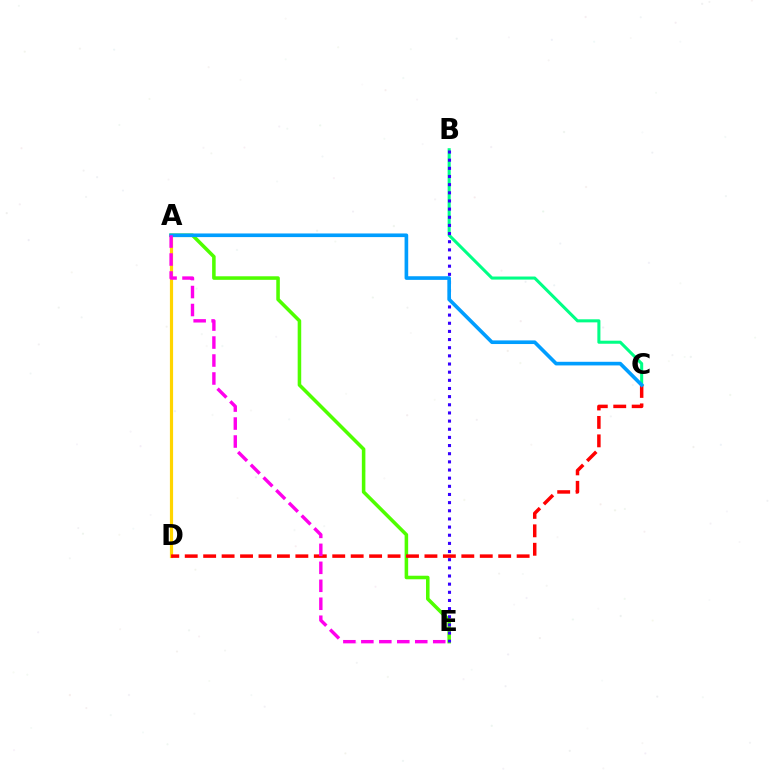{('A', 'D'): [{'color': '#ffd500', 'line_style': 'solid', 'thickness': 2.3}], ('A', 'E'): [{'color': '#4fff00', 'line_style': 'solid', 'thickness': 2.55}, {'color': '#ff00ed', 'line_style': 'dashed', 'thickness': 2.44}], ('B', 'C'): [{'color': '#00ff86', 'line_style': 'solid', 'thickness': 2.2}], ('B', 'E'): [{'color': '#3700ff', 'line_style': 'dotted', 'thickness': 2.22}], ('C', 'D'): [{'color': '#ff0000', 'line_style': 'dashed', 'thickness': 2.5}], ('A', 'C'): [{'color': '#009eff', 'line_style': 'solid', 'thickness': 2.62}]}